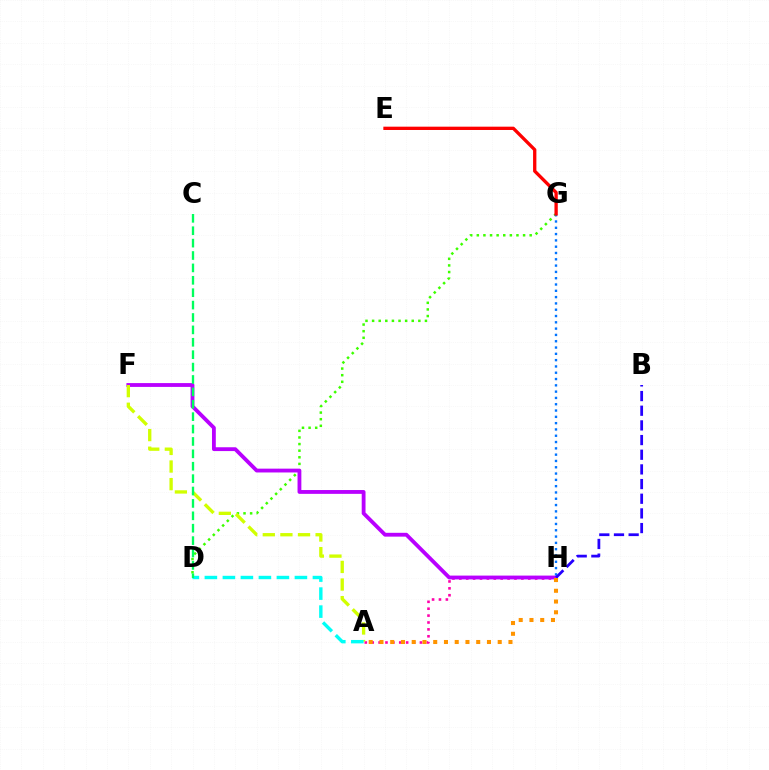{('D', 'G'): [{'color': '#3dff00', 'line_style': 'dotted', 'thickness': 1.8}], ('A', 'H'): [{'color': '#ff00ac', 'line_style': 'dotted', 'thickness': 1.87}, {'color': '#ff9400', 'line_style': 'dotted', 'thickness': 2.92}], ('F', 'H'): [{'color': '#b900ff', 'line_style': 'solid', 'thickness': 2.75}], ('G', 'H'): [{'color': '#0074ff', 'line_style': 'dotted', 'thickness': 1.71}], ('A', 'F'): [{'color': '#d1ff00', 'line_style': 'dashed', 'thickness': 2.39}], ('E', 'G'): [{'color': '#ff0000', 'line_style': 'solid', 'thickness': 2.38}], ('A', 'D'): [{'color': '#00fff6', 'line_style': 'dashed', 'thickness': 2.45}], ('C', 'D'): [{'color': '#00ff5c', 'line_style': 'dashed', 'thickness': 1.68}], ('B', 'H'): [{'color': '#2500ff', 'line_style': 'dashed', 'thickness': 1.99}]}